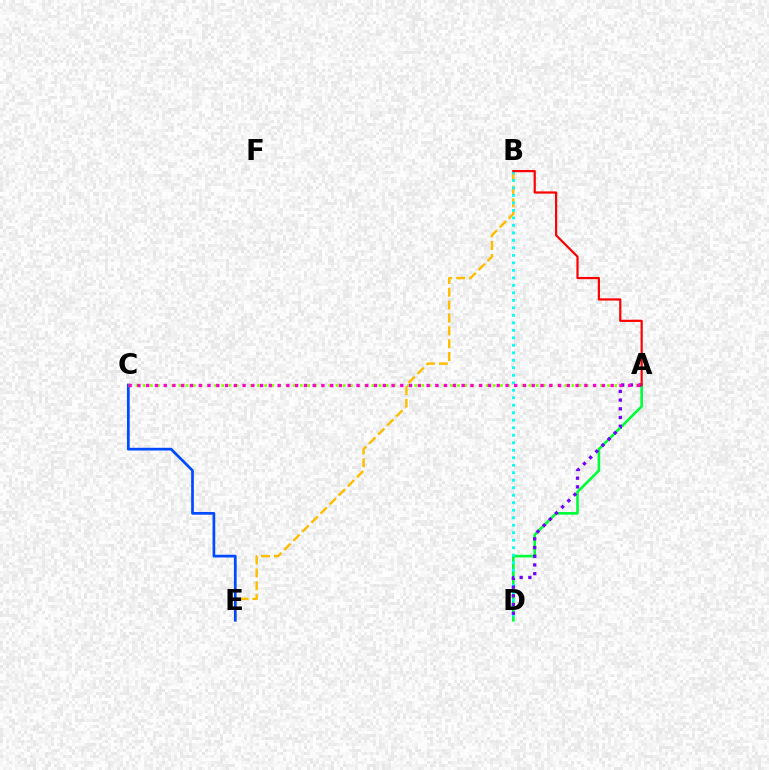{('A', 'D'): [{'color': '#00ff39', 'line_style': 'solid', 'thickness': 1.9}, {'color': '#7200ff', 'line_style': 'dotted', 'thickness': 2.37}], ('B', 'E'): [{'color': '#ffbd00', 'line_style': 'dashed', 'thickness': 1.75}], ('C', 'E'): [{'color': '#004bff', 'line_style': 'solid', 'thickness': 1.96}], ('A', 'C'): [{'color': '#84ff00', 'line_style': 'dotted', 'thickness': 1.94}, {'color': '#ff00cf', 'line_style': 'dotted', 'thickness': 2.38}], ('B', 'D'): [{'color': '#00fff6', 'line_style': 'dotted', 'thickness': 2.04}], ('A', 'B'): [{'color': '#ff0000', 'line_style': 'solid', 'thickness': 1.59}]}